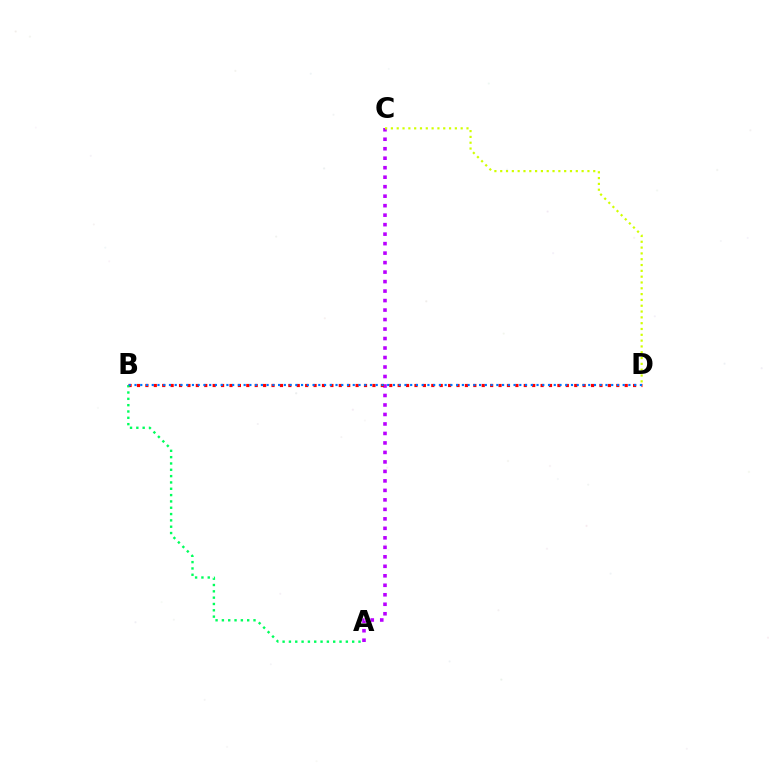{('A', 'C'): [{'color': '#b900ff', 'line_style': 'dotted', 'thickness': 2.58}], ('B', 'D'): [{'color': '#ff0000', 'line_style': 'dotted', 'thickness': 2.28}, {'color': '#0074ff', 'line_style': 'dotted', 'thickness': 1.56}], ('C', 'D'): [{'color': '#d1ff00', 'line_style': 'dotted', 'thickness': 1.58}], ('A', 'B'): [{'color': '#00ff5c', 'line_style': 'dotted', 'thickness': 1.72}]}